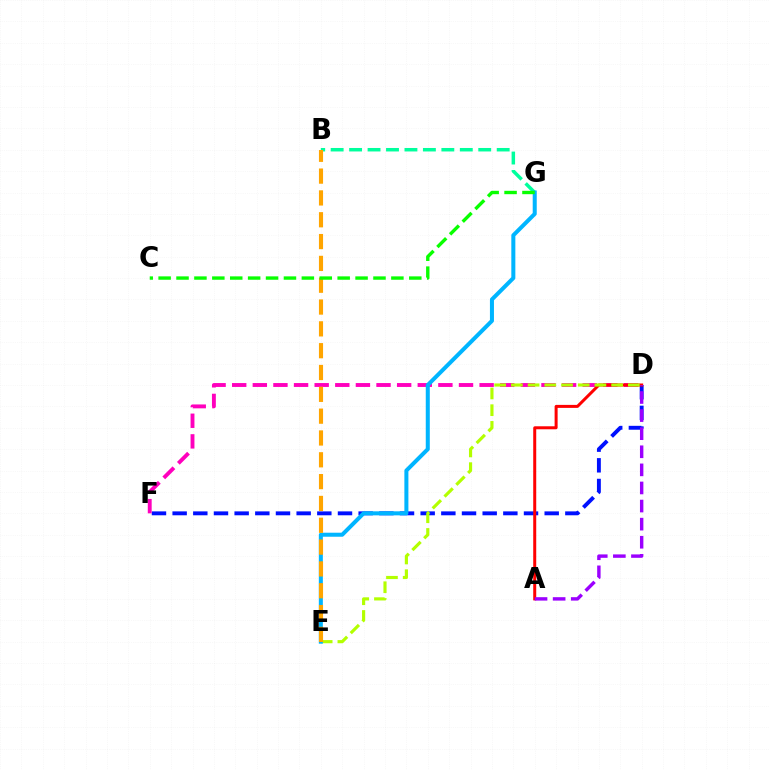{('D', 'F'): [{'color': '#0010ff', 'line_style': 'dashed', 'thickness': 2.81}, {'color': '#ff00bd', 'line_style': 'dashed', 'thickness': 2.8}], ('A', 'D'): [{'color': '#ff0000', 'line_style': 'solid', 'thickness': 2.16}, {'color': '#9b00ff', 'line_style': 'dashed', 'thickness': 2.46}], ('B', 'G'): [{'color': '#00ff9d', 'line_style': 'dashed', 'thickness': 2.51}], ('D', 'E'): [{'color': '#b3ff00', 'line_style': 'dashed', 'thickness': 2.27}], ('E', 'G'): [{'color': '#00b5ff', 'line_style': 'solid', 'thickness': 2.9}], ('B', 'E'): [{'color': '#ffa500', 'line_style': 'dashed', 'thickness': 2.96}], ('C', 'G'): [{'color': '#08ff00', 'line_style': 'dashed', 'thickness': 2.43}]}